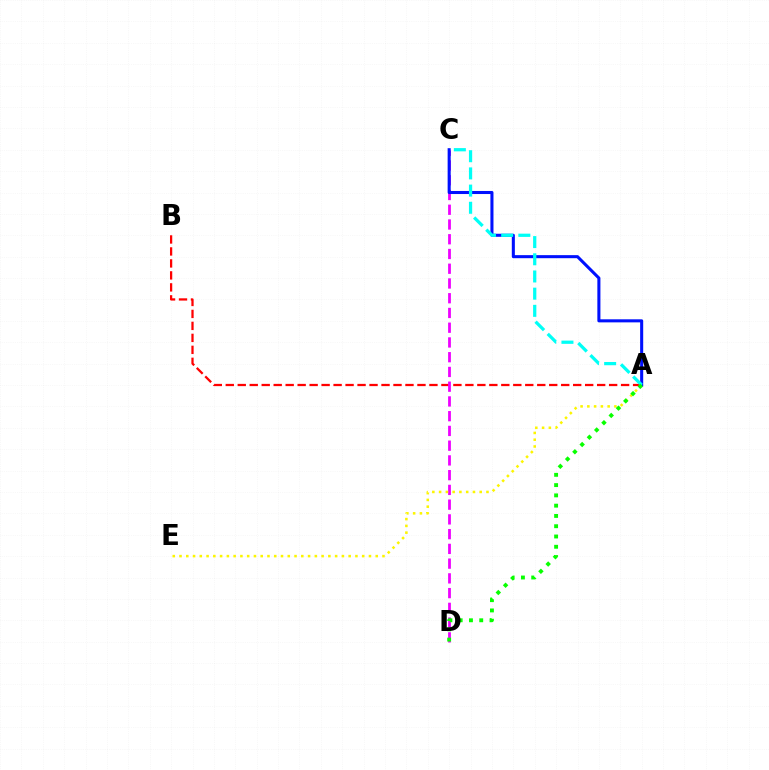{('A', 'B'): [{'color': '#ff0000', 'line_style': 'dashed', 'thickness': 1.63}], ('C', 'D'): [{'color': '#ee00ff', 'line_style': 'dashed', 'thickness': 2.0}], ('A', 'E'): [{'color': '#fcf500', 'line_style': 'dotted', 'thickness': 1.84}], ('A', 'C'): [{'color': '#0010ff', 'line_style': 'solid', 'thickness': 2.2}, {'color': '#00fff6', 'line_style': 'dashed', 'thickness': 2.34}], ('A', 'D'): [{'color': '#08ff00', 'line_style': 'dotted', 'thickness': 2.79}]}